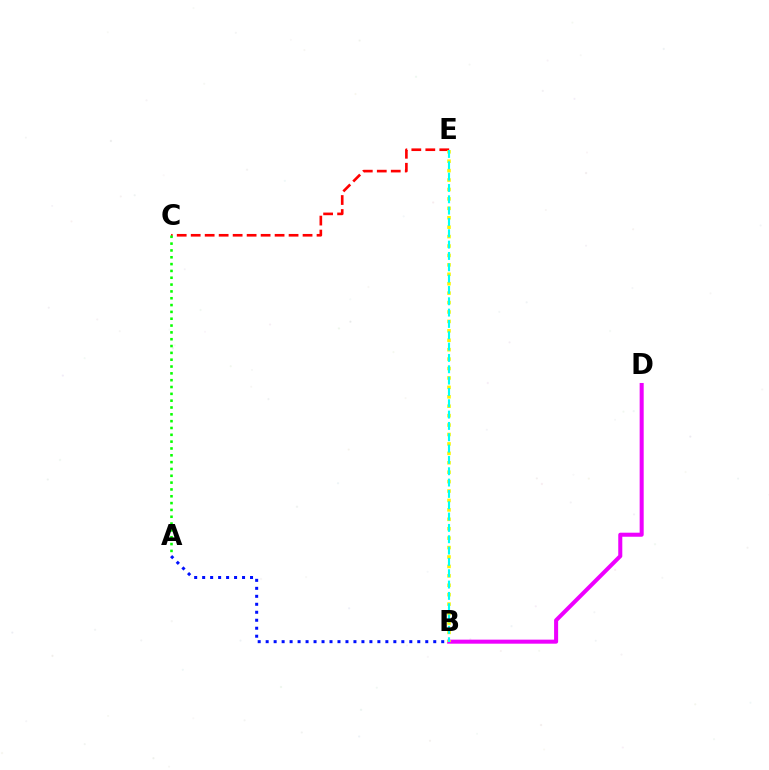{('C', 'E'): [{'color': '#ff0000', 'line_style': 'dashed', 'thickness': 1.9}], ('A', 'B'): [{'color': '#0010ff', 'line_style': 'dotted', 'thickness': 2.17}], ('B', 'D'): [{'color': '#ee00ff', 'line_style': 'solid', 'thickness': 2.91}], ('A', 'C'): [{'color': '#08ff00', 'line_style': 'dotted', 'thickness': 1.86}], ('B', 'E'): [{'color': '#fcf500', 'line_style': 'dotted', 'thickness': 2.56}, {'color': '#00fff6', 'line_style': 'dashed', 'thickness': 1.54}]}